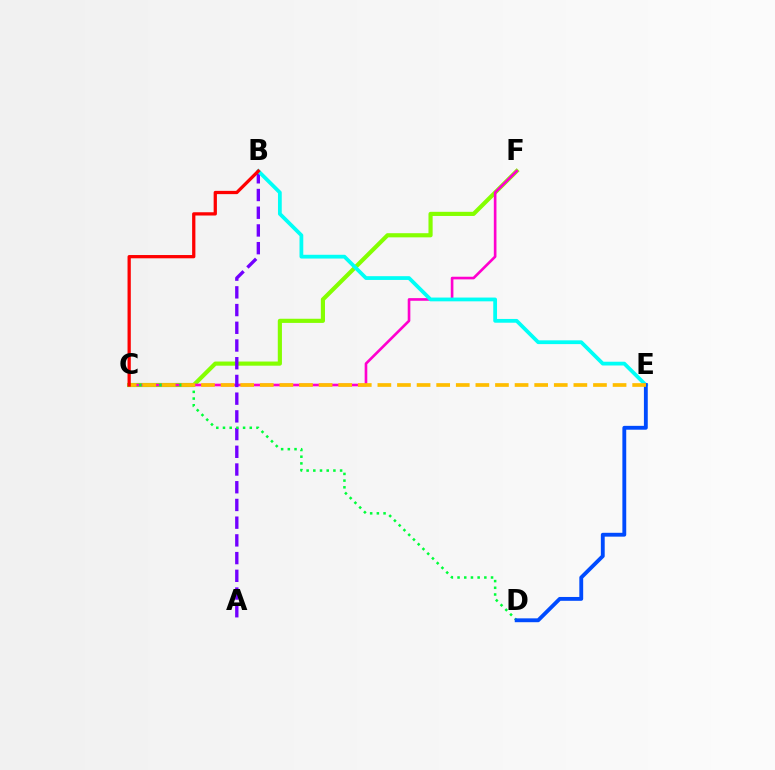{('C', 'F'): [{'color': '#84ff00', 'line_style': 'solid', 'thickness': 2.99}, {'color': '#ff00cf', 'line_style': 'solid', 'thickness': 1.9}], ('A', 'B'): [{'color': '#7200ff', 'line_style': 'dashed', 'thickness': 2.41}], ('C', 'D'): [{'color': '#00ff39', 'line_style': 'dotted', 'thickness': 1.82}], ('B', 'E'): [{'color': '#00fff6', 'line_style': 'solid', 'thickness': 2.71}], ('D', 'E'): [{'color': '#004bff', 'line_style': 'solid', 'thickness': 2.77}], ('C', 'E'): [{'color': '#ffbd00', 'line_style': 'dashed', 'thickness': 2.66}], ('B', 'C'): [{'color': '#ff0000', 'line_style': 'solid', 'thickness': 2.35}]}